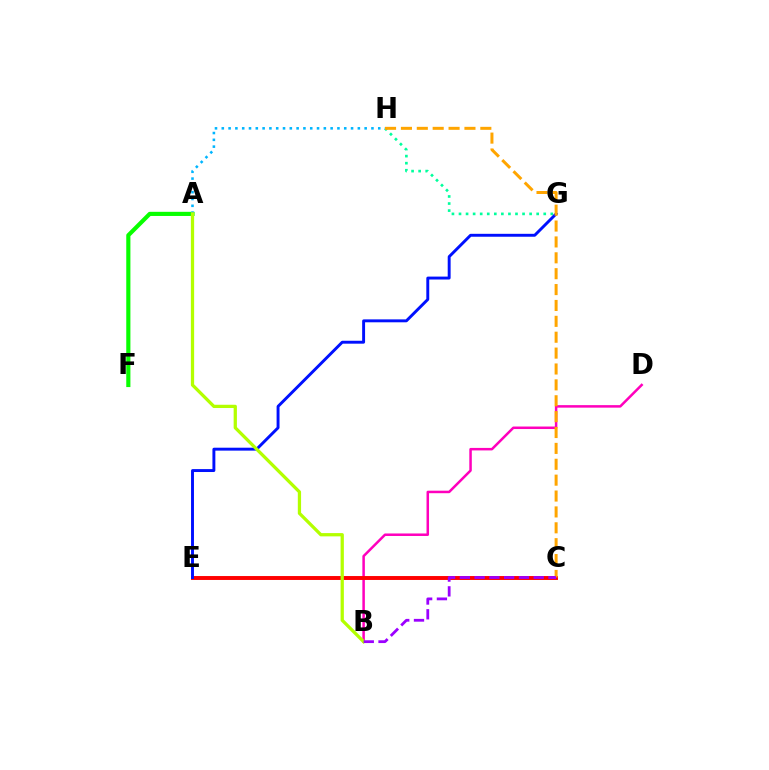{('B', 'D'): [{'color': '#ff00bd', 'line_style': 'solid', 'thickness': 1.81}], ('A', 'F'): [{'color': '#08ff00', 'line_style': 'solid', 'thickness': 2.98}], ('C', 'E'): [{'color': '#ff0000', 'line_style': 'solid', 'thickness': 2.82}], ('G', 'H'): [{'color': '#00ff9d', 'line_style': 'dotted', 'thickness': 1.92}], ('E', 'G'): [{'color': '#0010ff', 'line_style': 'solid', 'thickness': 2.1}], ('C', 'H'): [{'color': '#ffa500', 'line_style': 'dashed', 'thickness': 2.16}], ('A', 'H'): [{'color': '#00b5ff', 'line_style': 'dotted', 'thickness': 1.85}], ('A', 'B'): [{'color': '#b3ff00', 'line_style': 'solid', 'thickness': 2.35}], ('B', 'C'): [{'color': '#9b00ff', 'line_style': 'dashed', 'thickness': 2.01}]}